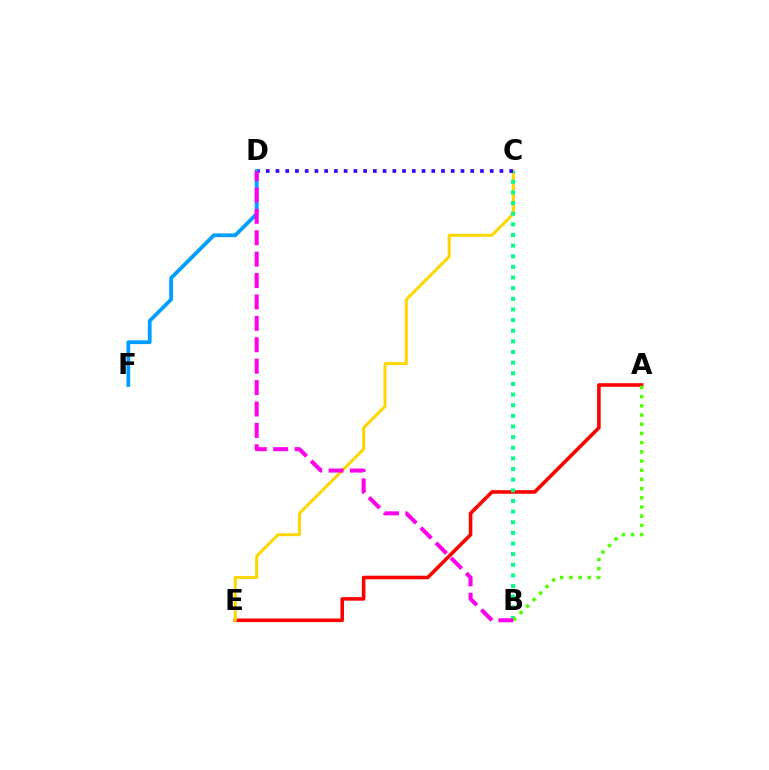{('A', 'E'): [{'color': '#ff0000', 'line_style': 'solid', 'thickness': 2.58}], ('C', 'E'): [{'color': '#ffd500', 'line_style': 'solid', 'thickness': 2.14}], ('B', 'C'): [{'color': '#00ff86', 'line_style': 'dotted', 'thickness': 2.89}], ('C', 'D'): [{'color': '#3700ff', 'line_style': 'dotted', 'thickness': 2.65}], ('D', 'F'): [{'color': '#009eff', 'line_style': 'solid', 'thickness': 2.7}], ('A', 'B'): [{'color': '#4fff00', 'line_style': 'dotted', 'thickness': 2.5}], ('B', 'D'): [{'color': '#ff00ed', 'line_style': 'dashed', 'thickness': 2.91}]}